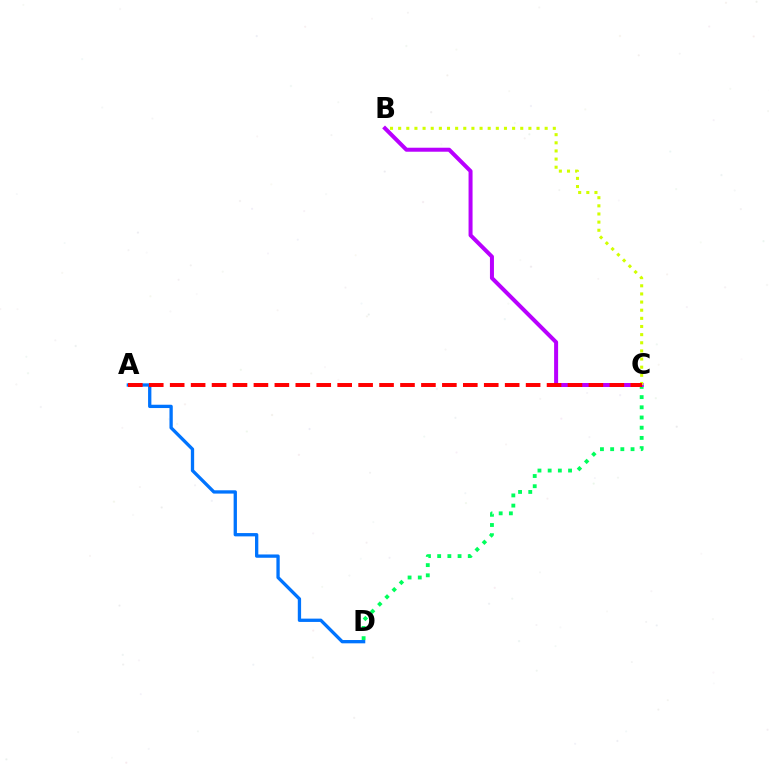{('C', 'D'): [{'color': '#00ff5c', 'line_style': 'dotted', 'thickness': 2.77}], ('A', 'D'): [{'color': '#0074ff', 'line_style': 'solid', 'thickness': 2.38}], ('B', 'C'): [{'color': '#b900ff', 'line_style': 'solid', 'thickness': 2.88}, {'color': '#d1ff00', 'line_style': 'dotted', 'thickness': 2.21}], ('A', 'C'): [{'color': '#ff0000', 'line_style': 'dashed', 'thickness': 2.84}]}